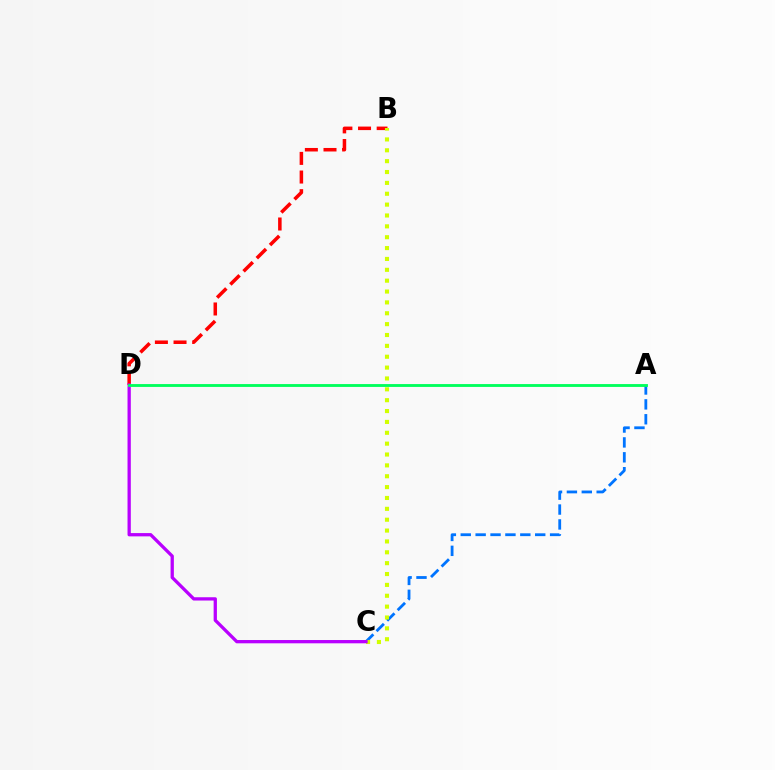{('A', 'C'): [{'color': '#0074ff', 'line_style': 'dashed', 'thickness': 2.02}], ('B', 'D'): [{'color': '#ff0000', 'line_style': 'dashed', 'thickness': 2.53}], ('B', 'C'): [{'color': '#d1ff00', 'line_style': 'dotted', 'thickness': 2.95}], ('C', 'D'): [{'color': '#b900ff', 'line_style': 'solid', 'thickness': 2.37}], ('A', 'D'): [{'color': '#00ff5c', 'line_style': 'solid', 'thickness': 2.05}]}